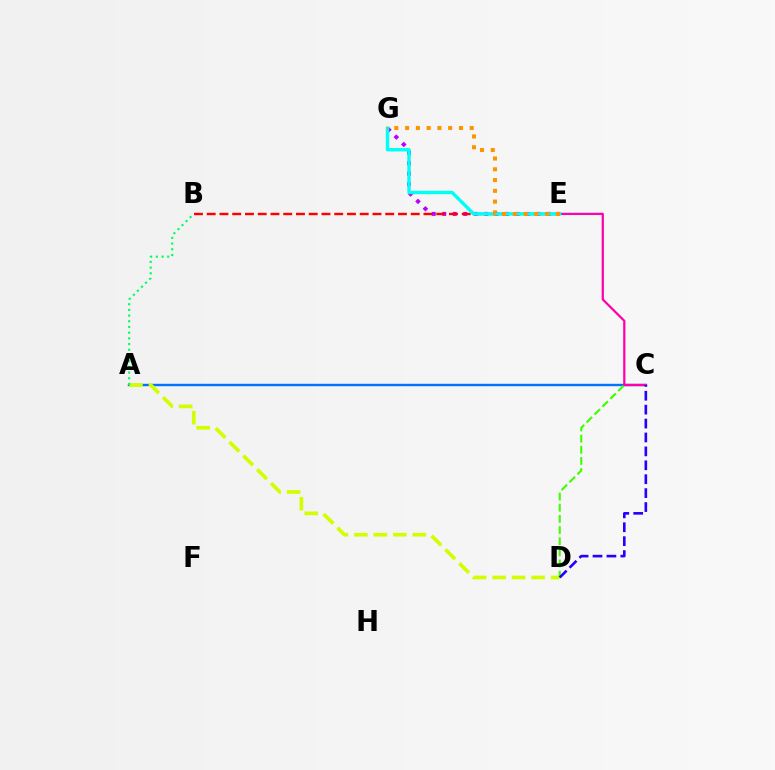{('A', 'C'): [{'color': '#0074ff', 'line_style': 'solid', 'thickness': 1.73}], ('A', 'D'): [{'color': '#d1ff00', 'line_style': 'dashed', 'thickness': 2.65}], ('C', 'D'): [{'color': '#3dff00', 'line_style': 'dashed', 'thickness': 1.51}, {'color': '#2500ff', 'line_style': 'dashed', 'thickness': 1.89}], ('C', 'E'): [{'color': '#ff00ac', 'line_style': 'solid', 'thickness': 1.61}], ('E', 'G'): [{'color': '#b900ff', 'line_style': 'dotted', 'thickness': 2.85}, {'color': '#00fff6', 'line_style': 'solid', 'thickness': 2.46}, {'color': '#ff9400', 'line_style': 'dotted', 'thickness': 2.93}], ('A', 'B'): [{'color': '#00ff5c', 'line_style': 'dotted', 'thickness': 1.55}], ('B', 'E'): [{'color': '#ff0000', 'line_style': 'dashed', 'thickness': 1.73}]}